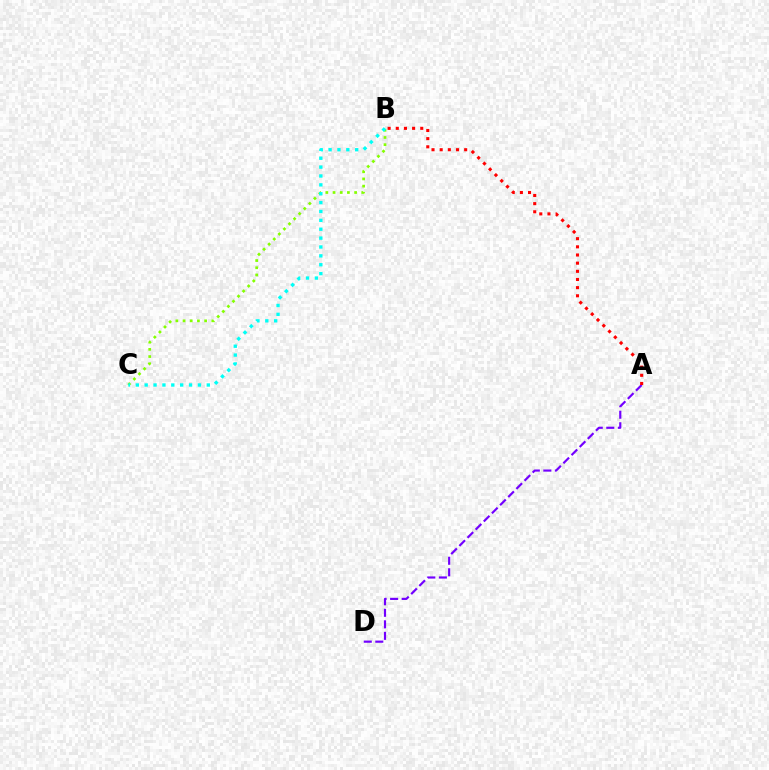{('B', 'C'): [{'color': '#84ff00', 'line_style': 'dotted', 'thickness': 1.95}, {'color': '#00fff6', 'line_style': 'dotted', 'thickness': 2.41}], ('A', 'D'): [{'color': '#7200ff', 'line_style': 'dashed', 'thickness': 1.57}], ('A', 'B'): [{'color': '#ff0000', 'line_style': 'dotted', 'thickness': 2.22}]}